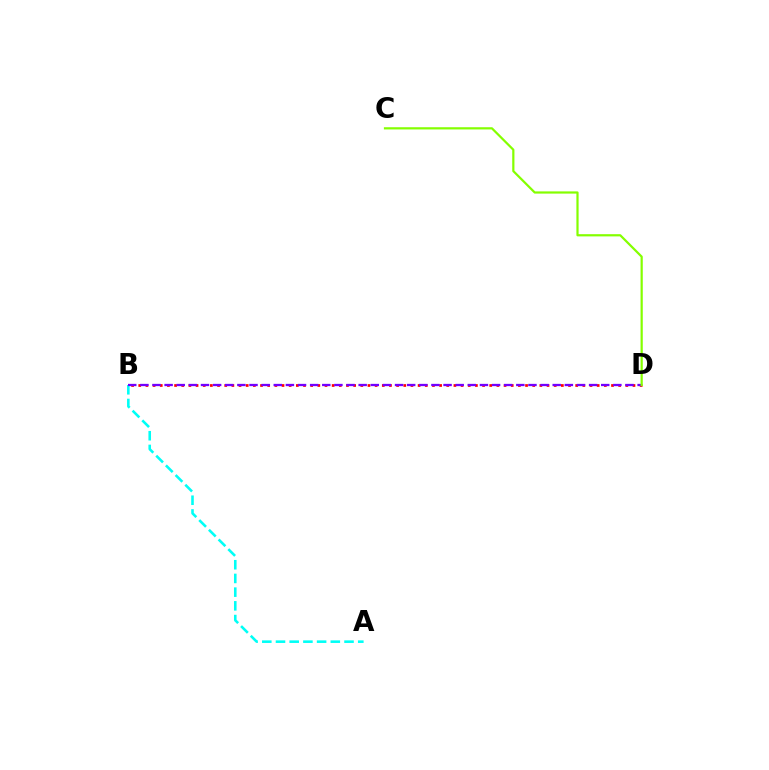{('A', 'B'): [{'color': '#00fff6', 'line_style': 'dashed', 'thickness': 1.86}], ('B', 'D'): [{'color': '#ff0000', 'line_style': 'dotted', 'thickness': 1.95}, {'color': '#7200ff', 'line_style': 'dashed', 'thickness': 1.65}], ('C', 'D'): [{'color': '#84ff00', 'line_style': 'solid', 'thickness': 1.59}]}